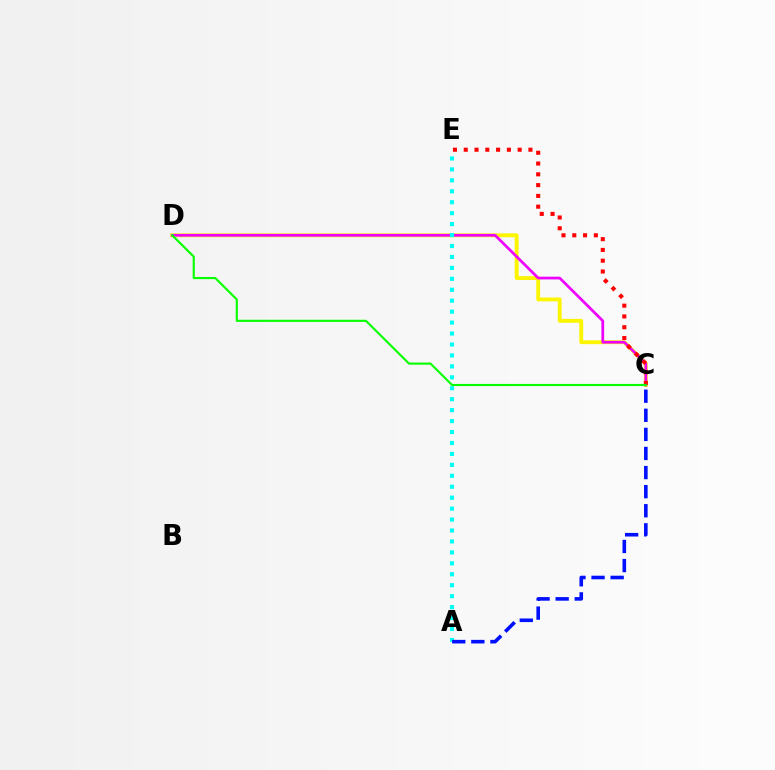{('C', 'D'): [{'color': '#fcf500', 'line_style': 'solid', 'thickness': 2.78}, {'color': '#ee00ff', 'line_style': 'solid', 'thickness': 1.96}, {'color': '#08ff00', 'line_style': 'solid', 'thickness': 1.54}], ('C', 'E'): [{'color': '#ff0000', 'line_style': 'dotted', 'thickness': 2.93}], ('A', 'E'): [{'color': '#00fff6', 'line_style': 'dotted', 'thickness': 2.97}], ('A', 'C'): [{'color': '#0010ff', 'line_style': 'dashed', 'thickness': 2.59}]}